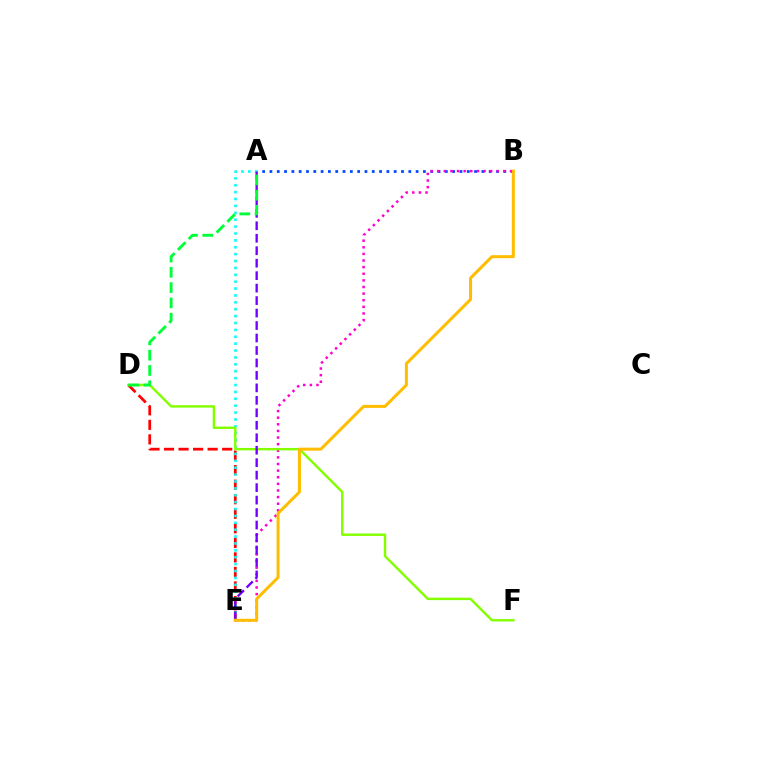{('D', 'E'): [{'color': '#ff0000', 'line_style': 'dashed', 'thickness': 1.98}], ('A', 'B'): [{'color': '#004bff', 'line_style': 'dotted', 'thickness': 1.99}], ('A', 'E'): [{'color': '#00fff6', 'line_style': 'dotted', 'thickness': 1.87}, {'color': '#7200ff', 'line_style': 'dashed', 'thickness': 1.69}], ('B', 'E'): [{'color': '#ff00cf', 'line_style': 'dotted', 'thickness': 1.8}, {'color': '#ffbd00', 'line_style': 'solid', 'thickness': 2.17}], ('D', 'F'): [{'color': '#84ff00', 'line_style': 'solid', 'thickness': 1.75}], ('A', 'D'): [{'color': '#00ff39', 'line_style': 'dashed', 'thickness': 2.08}]}